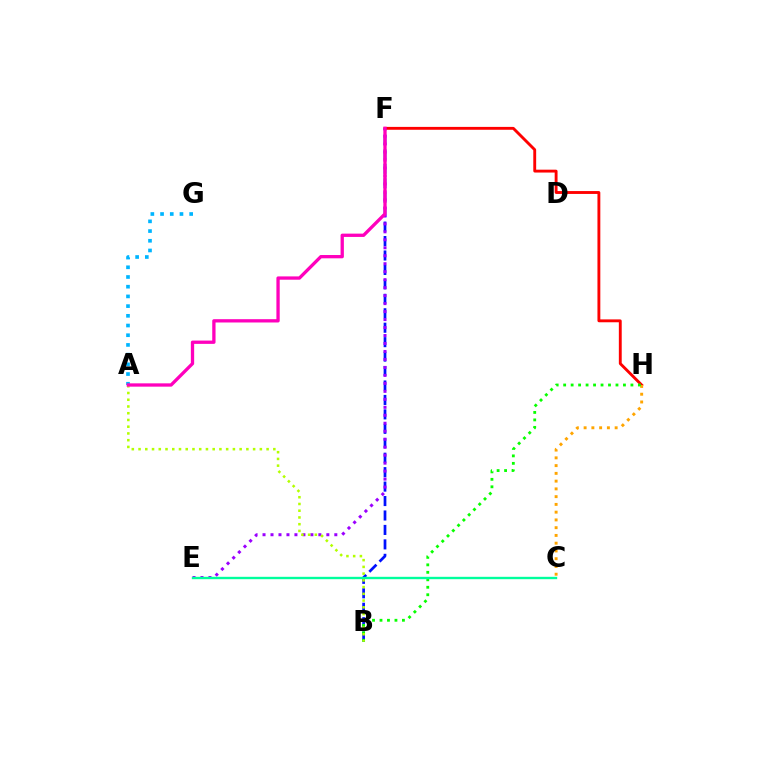{('B', 'F'): [{'color': '#0010ff', 'line_style': 'dashed', 'thickness': 1.96}], ('F', 'H'): [{'color': '#ff0000', 'line_style': 'solid', 'thickness': 2.07}], ('C', 'H'): [{'color': '#ffa500', 'line_style': 'dotted', 'thickness': 2.11}], ('A', 'G'): [{'color': '#00b5ff', 'line_style': 'dotted', 'thickness': 2.64}], ('E', 'F'): [{'color': '#9b00ff', 'line_style': 'dotted', 'thickness': 2.17}], ('B', 'H'): [{'color': '#08ff00', 'line_style': 'dotted', 'thickness': 2.03}], ('C', 'E'): [{'color': '#00ff9d', 'line_style': 'solid', 'thickness': 1.7}], ('A', 'B'): [{'color': '#b3ff00', 'line_style': 'dotted', 'thickness': 1.83}], ('A', 'F'): [{'color': '#ff00bd', 'line_style': 'solid', 'thickness': 2.38}]}